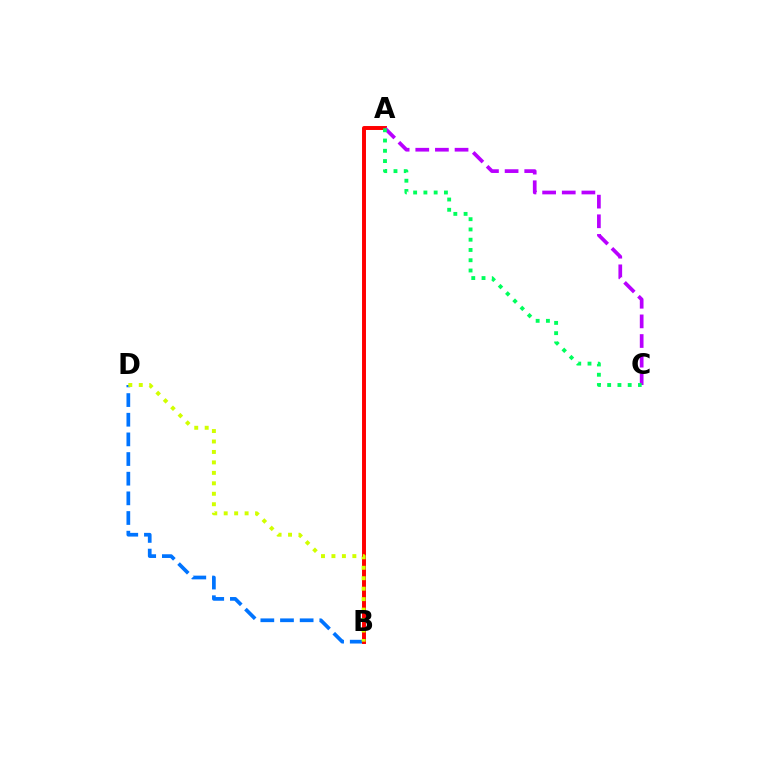{('B', 'D'): [{'color': '#0074ff', 'line_style': 'dashed', 'thickness': 2.67}, {'color': '#d1ff00', 'line_style': 'dotted', 'thickness': 2.84}], ('A', 'B'): [{'color': '#ff0000', 'line_style': 'solid', 'thickness': 2.84}], ('A', 'C'): [{'color': '#b900ff', 'line_style': 'dashed', 'thickness': 2.67}, {'color': '#00ff5c', 'line_style': 'dotted', 'thickness': 2.79}]}